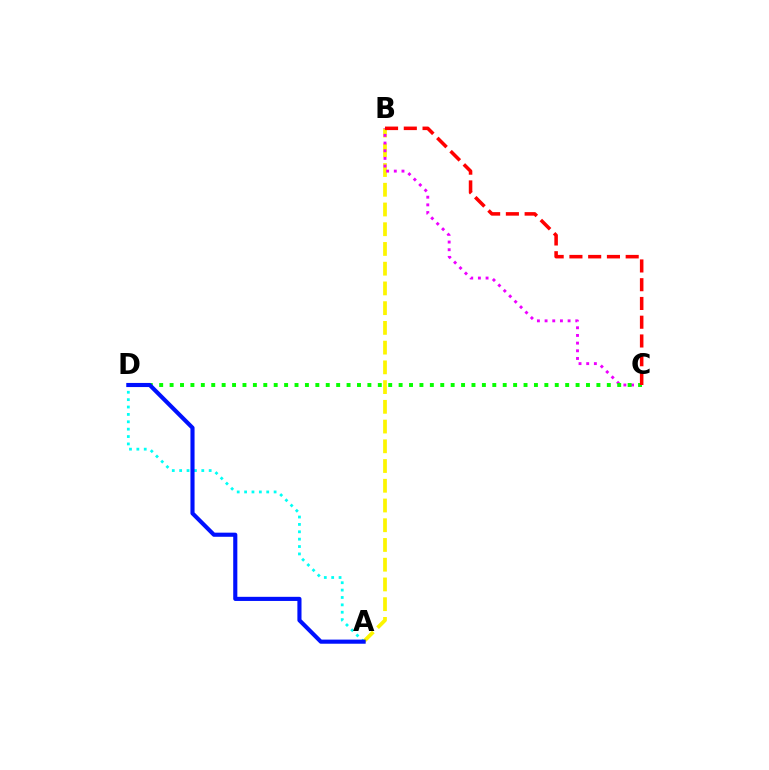{('A', 'B'): [{'color': '#fcf500', 'line_style': 'dashed', 'thickness': 2.68}], ('B', 'C'): [{'color': '#ee00ff', 'line_style': 'dotted', 'thickness': 2.08}, {'color': '#ff0000', 'line_style': 'dashed', 'thickness': 2.55}], ('A', 'D'): [{'color': '#00fff6', 'line_style': 'dotted', 'thickness': 2.01}, {'color': '#0010ff', 'line_style': 'solid', 'thickness': 2.97}], ('C', 'D'): [{'color': '#08ff00', 'line_style': 'dotted', 'thickness': 2.83}]}